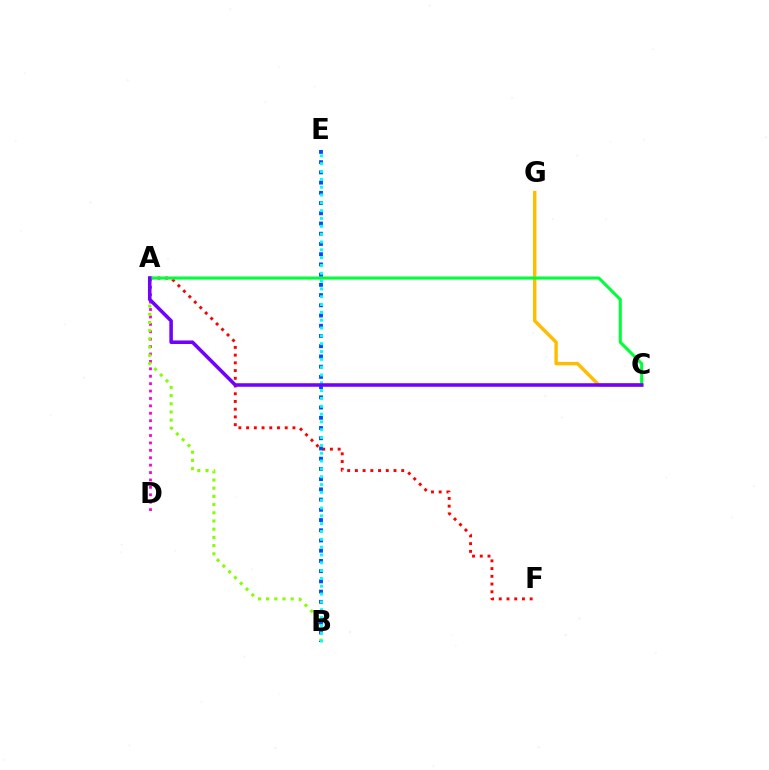{('A', 'F'): [{'color': '#ff0000', 'line_style': 'dotted', 'thickness': 2.1}], ('A', 'D'): [{'color': '#ff00cf', 'line_style': 'dotted', 'thickness': 2.01}], ('A', 'B'): [{'color': '#84ff00', 'line_style': 'dotted', 'thickness': 2.23}], ('C', 'G'): [{'color': '#ffbd00', 'line_style': 'solid', 'thickness': 2.47}], ('A', 'C'): [{'color': '#00ff39', 'line_style': 'solid', 'thickness': 2.22}, {'color': '#7200ff', 'line_style': 'solid', 'thickness': 2.55}], ('B', 'E'): [{'color': '#004bff', 'line_style': 'dotted', 'thickness': 2.78}, {'color': '#00fff6', 'line_style': 'dotted', 'thickness': 2.13}]}